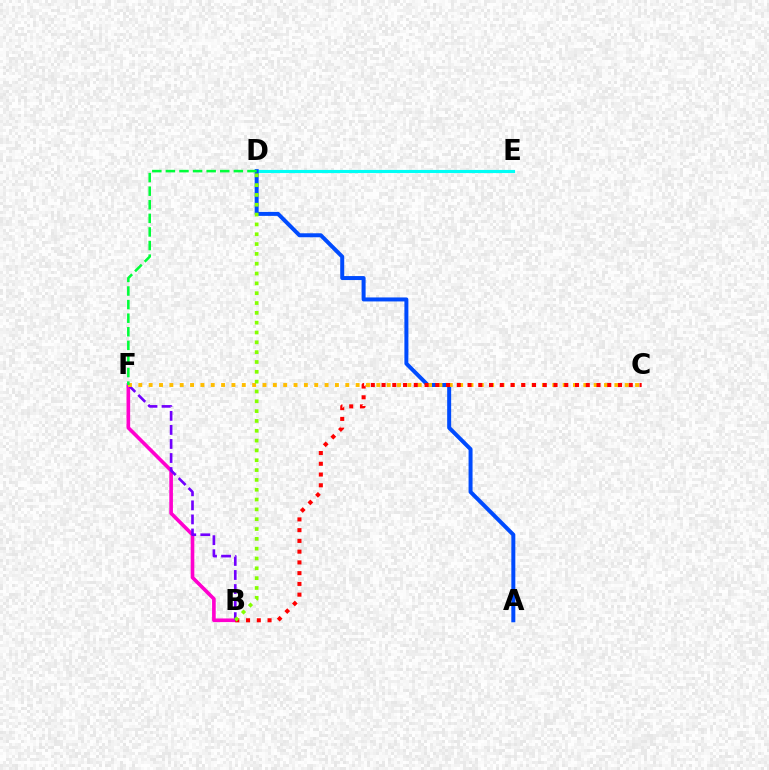{('B', 'F'): [{'color': '#ff00cf', 'line_style': 'solid', 'thickness': 2.62}, {'color': '#7200ff', 'line_style': 'dashed', 'thickness': 1.91}], ('D', 'E'): [{'color': '#00fff6', 'line_style': 'solid', 'thickness': 2.25}], ('A', 'D'): [{'color': '#004bff', 'line_style': 'solid', 'thickness': 2.87}], ('C', 'F'): [{'color': '#ffbd00', 'line_style': 'dotted', 'thickness': 2.81}], ('D', 'F'): [{'color': '#00ff39', 'line_style': 'dashed', 'thickness': 1.85}], ('B', 'C'): [{'color': '#ff0000', 'line_style': 'dotted', 'thickness': 2.92}], ('B', 'D'): [{'color': '#84ff00', 'line_style': 'dotted', 'thickness': 2.67}]}